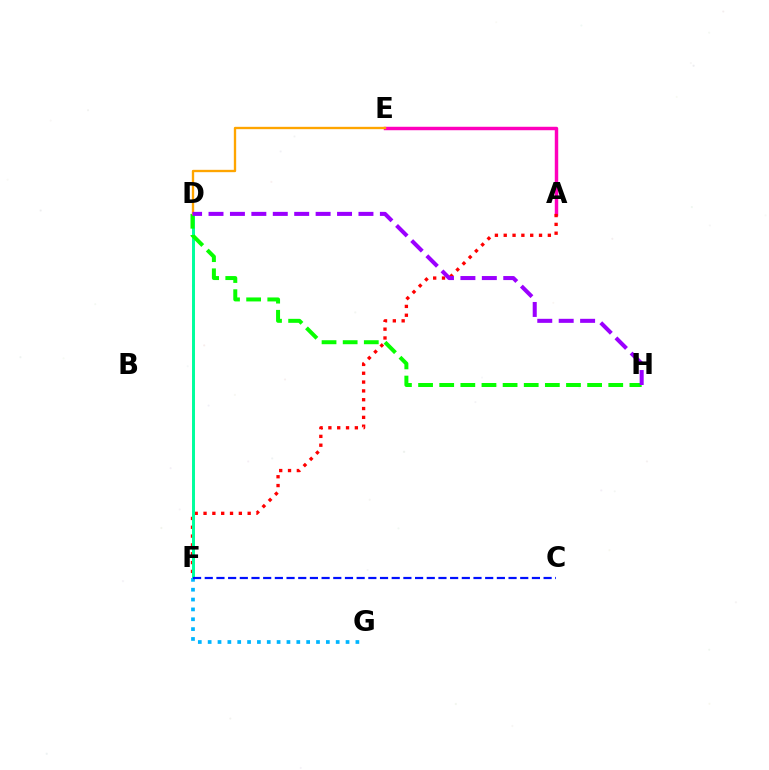{('A', 'E'): [{'color': '#ff00bd', 'line_style': 'solid', 'thickness': 2.48}], ('A', 'F'): [{'color': '#ff0000', 'line_style': 'dotted', 'thickness': 2.4}], ('D', 'F'): [{'color': '#b3ff00', 'line_style': 'dotted', 'thickness': 1.89}, {'color': '#00ff9d', 'line_style': 'solid', 'thickness': 2.14}], ('F', 'G'): [{'color': '#00b5ff', 'line_style': 'dotted', 'thickness': 2.68}], ('D', 'H'): [{'color': '#08ff00', 'line_style': 'dashed', 'thickness': 2.87}, {'color': '#9b00ff', 'line_style': 'dashed', 'thickness': 2.91}], ('D', 'E'): [{'color': '#ffa500', 'line_style': 'solid', 'thickness': 1.69}], ('C', 'F'): [{'color': '#0010ff', 'line_style': 'dashed', 'thickness': 1.59}]}